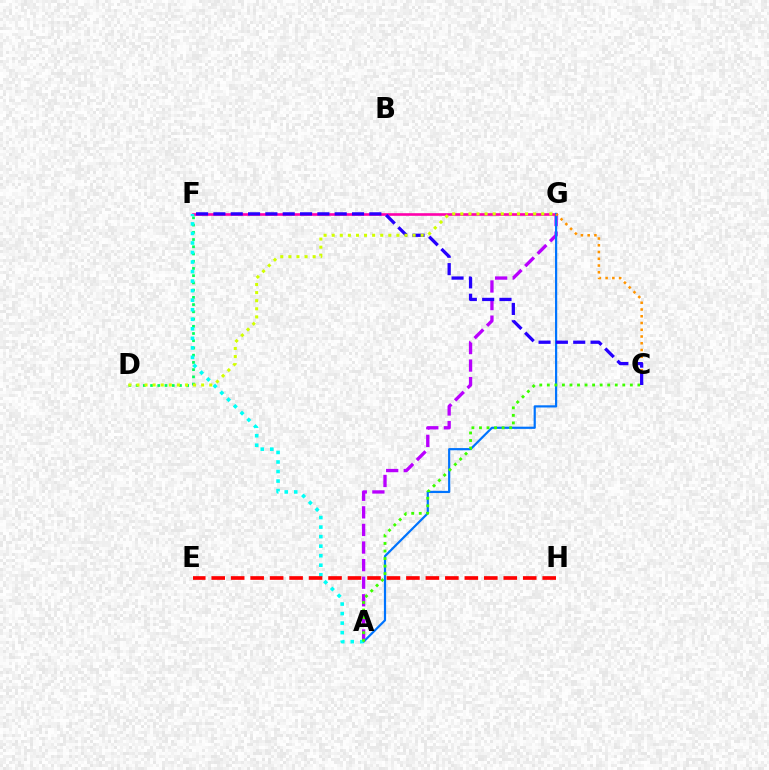{('D', 'F'): [{'color': '#00ff5c', 'line_style': 'dotted', 'thickness': 1.96}], ('A', 'G'): [{'color': '#b900ff', 'line_style': 'dashed', 'thickness': 2.39}, {'color': '#0074ff', 'line_style': 'solid', 'thickness': 1.58}], ('F', 'G'): [{'color': '#ff00ac', 'line_style': 'solid', 'thickness': 1.89}], ('A', 'F'): [{'color': '#00fff6', 'line_style': 'dotted', 'thickness': 2.59}], ('C', 'G'): [{'color': '#ff9400', 'line_style': 'dotted', 'thickness': 1.83}], ('A', 'C'): [{'color': '#3dff00', 'line_style': 'dotted', 'thickness': 2.05}], ('E', 'H'): [{'color': '#ff0000', 'line_style': 'dashed', 'thickness': 2.65}], ('C', 'F'): [{'color': '#2500ff', 'line_style': 'dashed', 'thickness': 2.35}], ('D', 'G'): [{'color': '#d1ff00', 'line_style': 'dotted', 'thickness': 2.2}]}